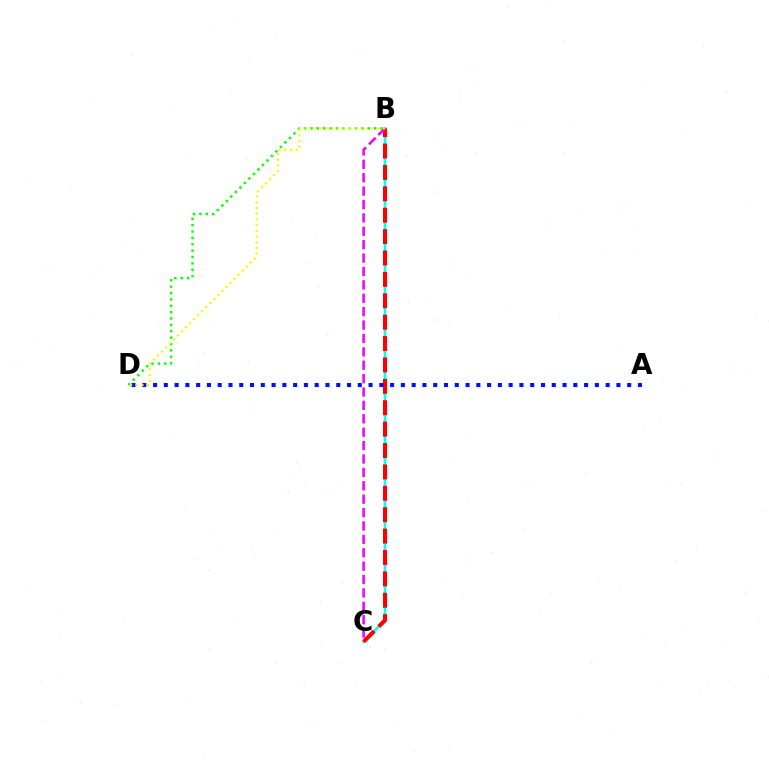{('B', 'C'): [{'color': '#00fff6', 'line_style': 'solid', 'thickness': 1.88}, {'color': '#ff0000', 'line_style': 'dashed', 'thickness': 2.91}, {'color': '#ee00ff', 'line_style': 'dashed', 'thickness': 1.82}], ('B', 'D'): [{'color': '#08ff00', 'line_style': 'dotted', 'thickness': 1.73}, {'color': '#fcf500', 'line_style': 'dotted', 'thickness': 1.55}], ('A', 'D'): [{'color': '#0010ff', 'line_style': 'dotted', 'thickness': 2.93}]}